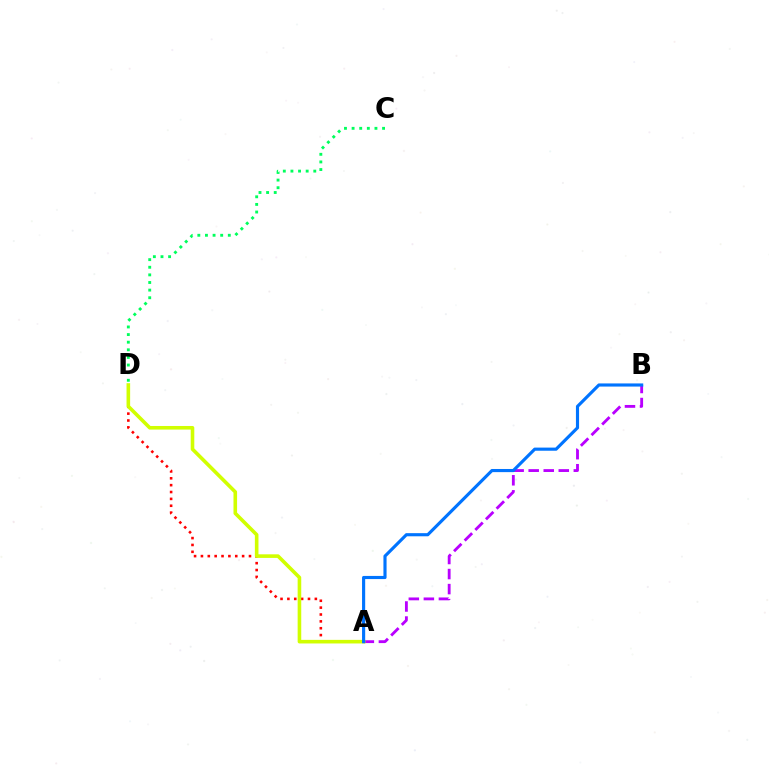{('A', 'B'): [{'color': '#b900ff', 'line_style': 'dashed', 'thickness': 2.04}, {'color': '#0074ff', 'line_style': 'solid', 'thickness': 2.26}], ('C', 'D'): [{'color': '#00ff5c', 'line_style': 'dotted', 'thickness': 2.07}], ('A', 'D'): [{'color': '#ff0000', 'line_style': 'dotted', 'thickness': 1.87}, {'color': '#d1ff00', 'line_style': 'solid', 'thickness': 2.59}]}